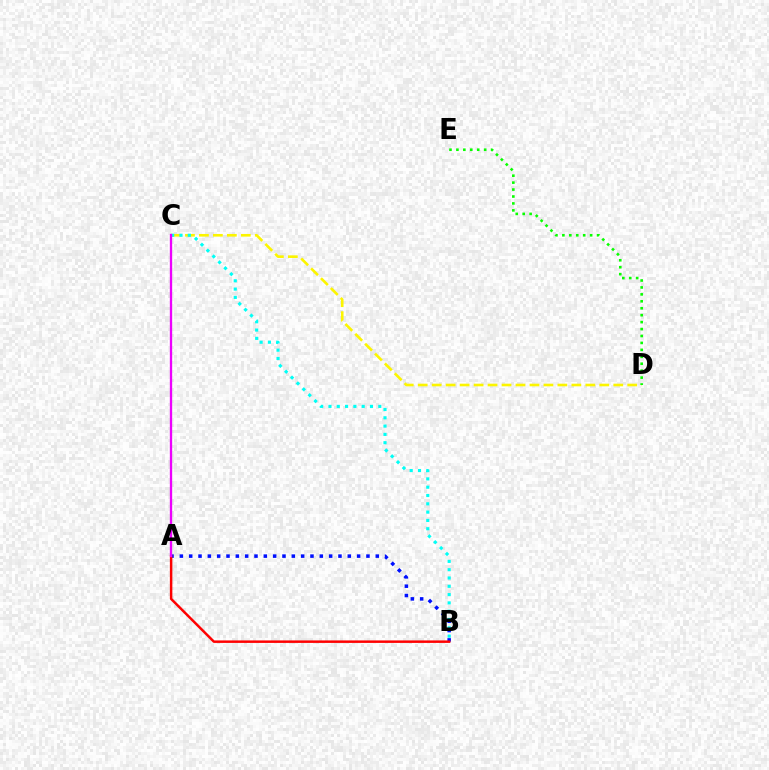{('A', 'B'): [{'color': '#0010ff', 'line_style': 'dotted', 'thickness': 2.53}, {'color': '#ff0000', 'line_style': 'solid', 'thickness': 1.78}], ('C', 'D'): [{'color': '#fcf500', 'line_style': 'dashed', 'thickness': 1.9}], ('D', 'E'): [{'color': '#08ff00', 'line_style': 'dotted', 'thickness': 1.88}], ('B', 'C'): [{'color': '#00fff6', 'line_style': 'dotted', 'thickness': 2.26}], ('A', 'C'): [{'color': '#ee00ff', 'line_style': 'solid', 'thickness': 1.67}]}